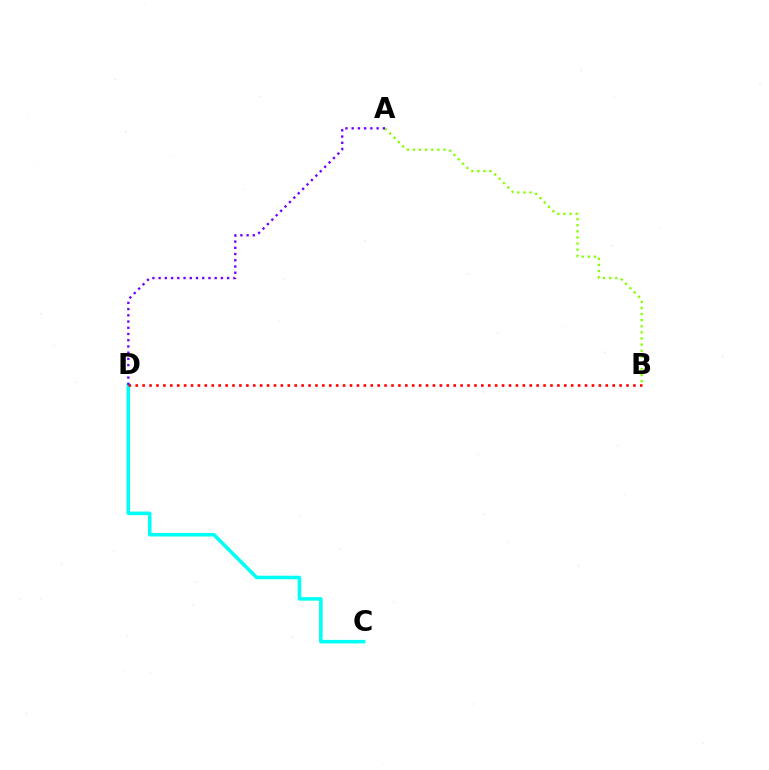{('A', 'B'): [{'color': '#84ff00', 'line_style': 'dotted', 'thickness': 1.66}], ('C', 'D'): [{'color': '#00fff6', 'line_style': 'solid', 'thickness': 2.57}], ('B', 'D'): [{'color': '#ff0000', 'line_style': 'dotted', 'thickness': 1.88}], ('A', 'D'): [{'color': '#7200ff', 'line_style': 'dotted', 'thickness': 1.69}]}